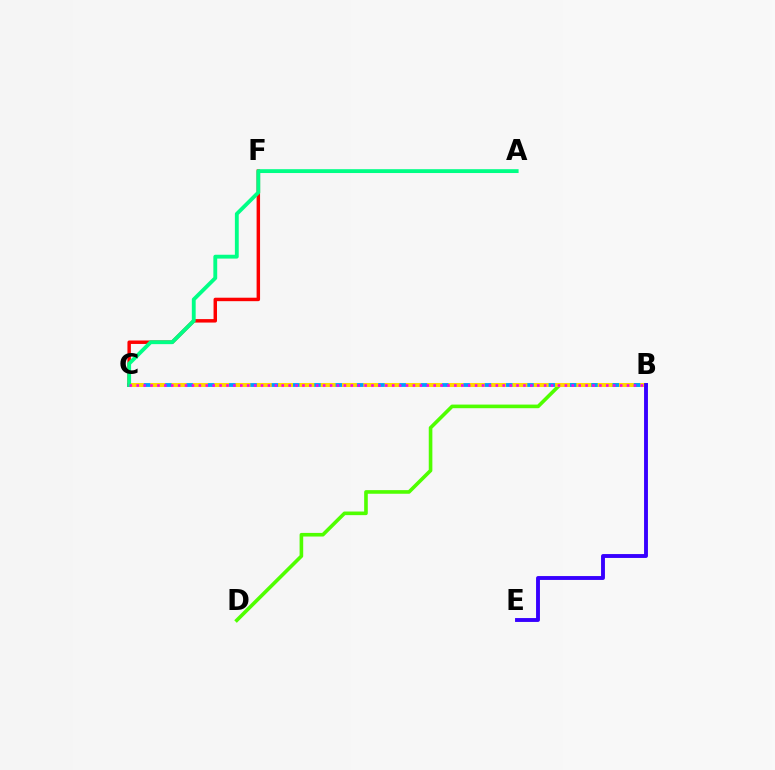{('B', 'D'): [{'color': '#4fff00', 'line_style': 'solid', 'thickness': 2.6}], ('B', 'C'): [{'color': '#009eff', 'line_style': 'solid', 'thickness': 2.74}, {'color': '#ffd500', 'line_style': 'dashed', 'thickness': 2.89}, {'color': '#ff00ed', 'line_style': 'dotted', 'thickness': 1.88}], ('B', 'E'): [{'color': '#3700ff', 'line_style': 'solid', 'thickness': 2.79}], ('C', 'F'): [{'color': '#ff0000', 'line_style': 'solid', 'thickness': 2.49}], ('A', 'C'): [{'color': '#00ff86', 'line_style': 'solid', 'thickness': 2.77}]}